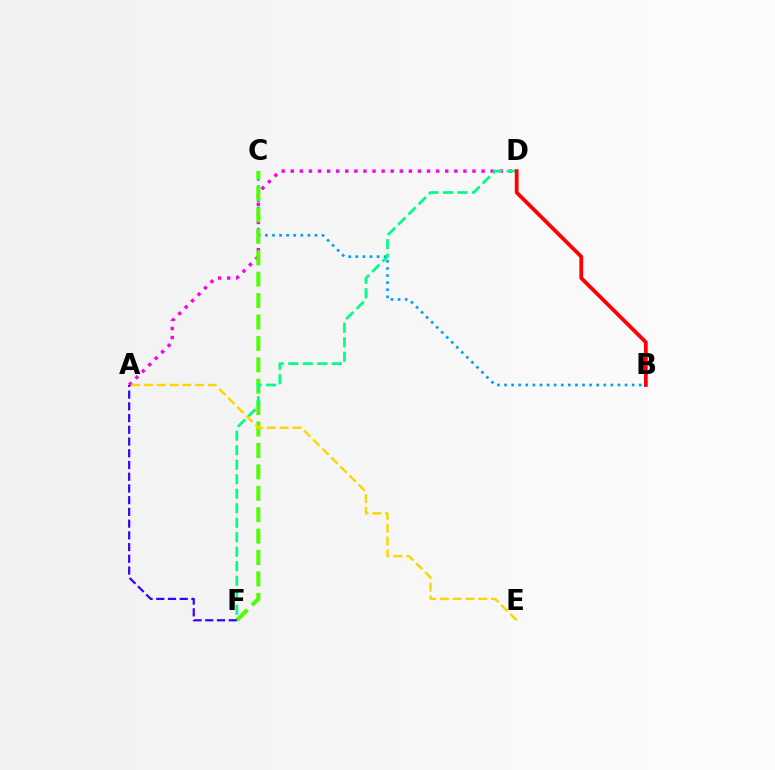{('B', 'C'): [{'color': '#009eff', 'line_style': 'dotted', 'thickness': 1.93}], ('A', 'D'): [{'color': '#ff00ed', 'line_style': 'dotted', 'thickness': 2.47}], ('C', 'F'): [{'color': '#4fff00', 'line_style': 'dashed', 'thickness': 2.91}], ('D', 'F'): [{'color': '#00ff86', 'line_style': 'dashed', 'thickness': 1.97}], ('A', 'E'): [{'color': '#ffd500', 'line_style': 'dashed', 'thickness': 1.74}], ('A', 'F'): [{'color': '#3700ff', 'line_style': 'dashed', 'thickness': 1.59}], ('B', 'D'): [{'color': '#ff0000', 'line_style': 'solid', 'thickness': 2.71}]}